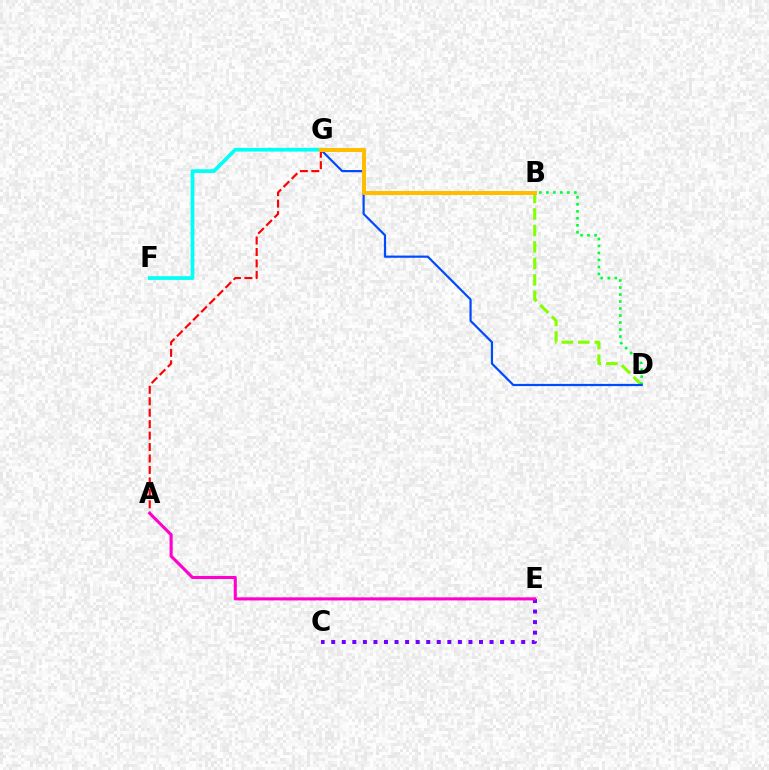{('F', 'G'): [{'color': '#00fff6', 'line_style': 'solid', 'thickness': 2.67}], ('B', 'D'): [{'color': '#84ff00', 'line_style': 'dashed', 'thickness': 2.24}, {'color': '#00ff39', 'line_style': 'dotted', 'thickness': 1.9}], ('D', 'G'): [{'color': '#004bff', 'line_style': 'solid', 'thickness': 1.59}], ('A', 'G'): [{'color': '#ff0000', 'line_style': 'dashed', 'thickness': 1.56}], ('C', 'E'): [{'color': '#7200ff', 'line_style': 'dotted', 'thickness': 2.87}], ('A', 'E'): [{'color': '#ff00cf', 'line_style': 'solid', 'thickness': 2.22}], ('B', 'G'): [{'color': '#ffbd00', 'line_style': 'solid', 'thickness': 2.87}]}